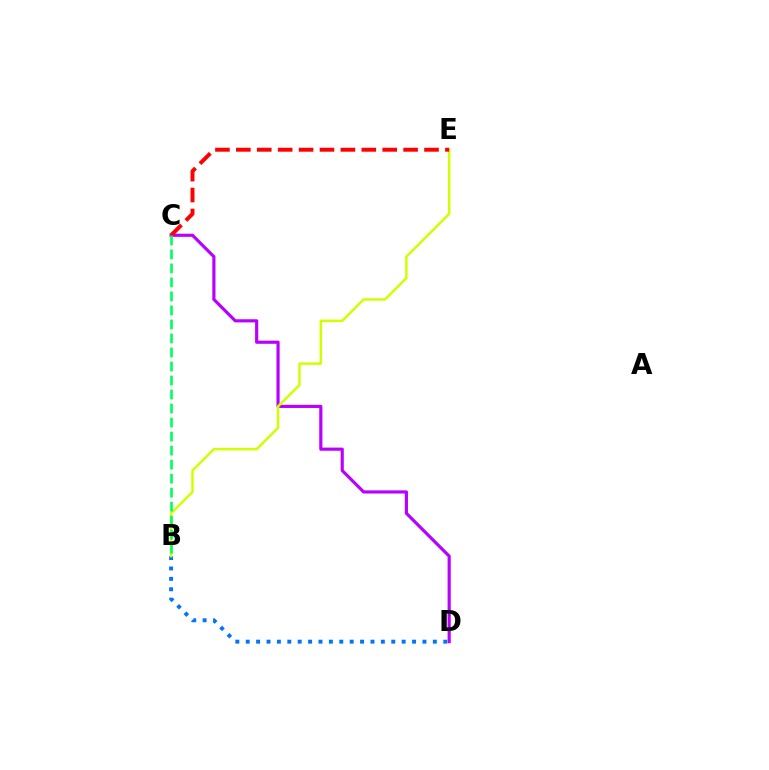{('C', 'D'): [{'color': '#b900ff', 'line_style': 'solid', 'thickness': 2.27}], ('B', 'D'): [{'color': '#0074ff', 'line_style': 'dotted', 'thickness': 2.82}], ('B', 'E'): [{'color': '#d1ff00', 'line_style': 'solid', 'thickness': 1.79}], ('C', 'E'): [{'color': '#ff0000', 'line_style': 'dashed', 'thickness': 2.84}], ('B', 'C'): [{'color': '#00ff5c', 'line_style': 'dashed', 'thickness': 1.9}]}